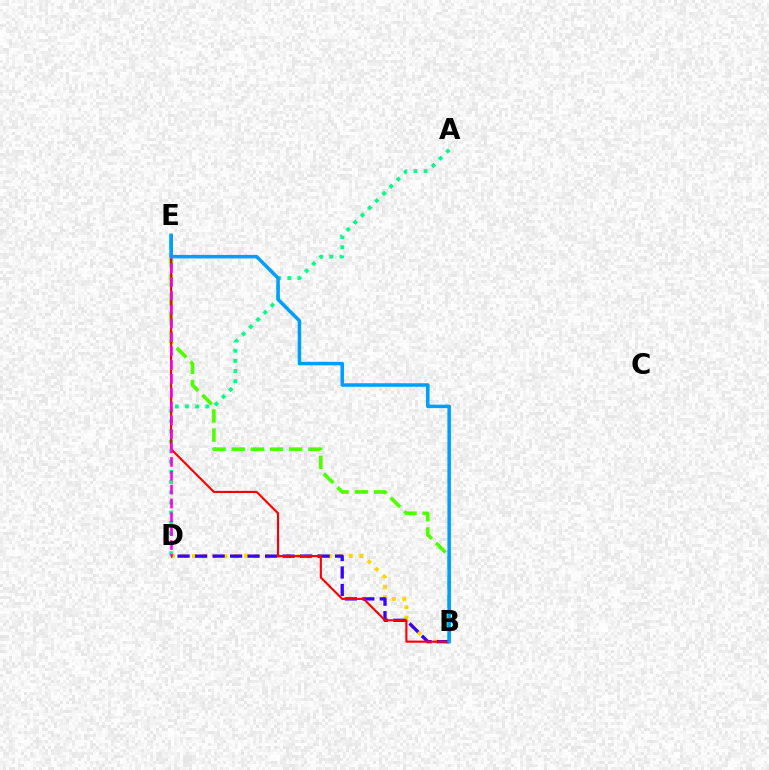{('A', 'D'): [{'color': '#00ff86', 'line_style': 'dotted', 'thickness': 2.76}], ('B', 'D'): [{'color': '#ffd500', 'line_style': 'dotted', 'thickness': 2.84}, {'color': '#3700ff', 'line_style': 'dashed', 'thickness': 2.38}], ('B', 'E'): [{'color': '#4fff00', 'line_style': 'dashed', 'thickness': 2.6}, {'color': '#ff0000', 'line_style': 'solid', 'thickness': 1.54}, {'color': '#009eff', 'line_style': 'solid', 'thickness': 2.53}], ('D', 'E'): [{'color': '#ff00ed', 'line_style': 'dashed', 'thickness': 1.88}]}